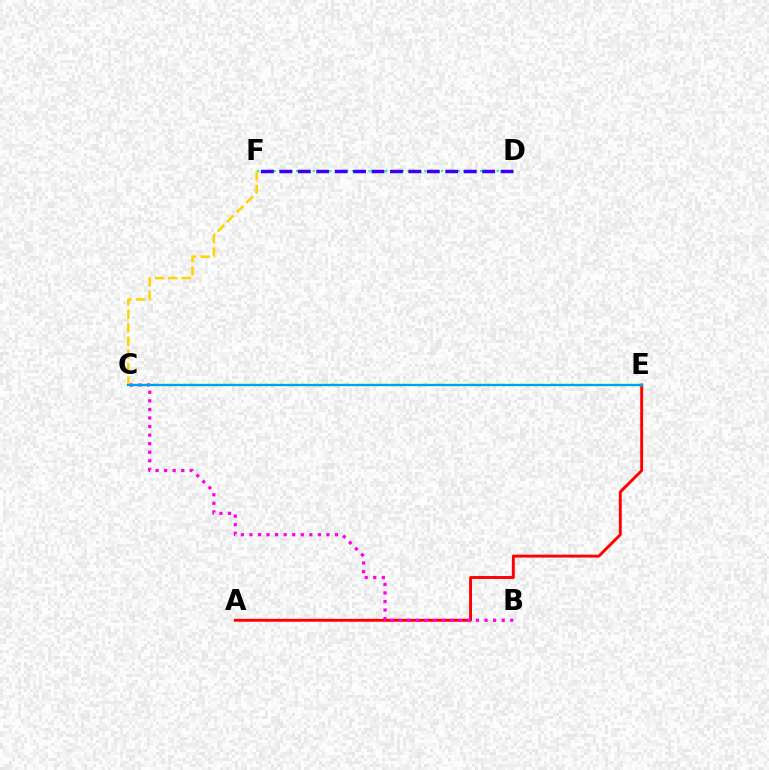{('A', 'E'): [{'color': '#ff0000', 'line_style': 'solid', 'thickness': 2.09}], ('C', 'E'): [{'color': '#4fff00', 'line_style': 'solid', 'thickness': 1.77}, {'color': '#009eff', 'line_style': 'solid', 'thickness': 1.52}], ('D', 'F'): [{'color': '#00ff86', 'line_style': 'dotted', 'thickness': 1.51}, {'color': '#3700ff', 'line_style': 'dashed', 'thickness': 2.5}], ('C', 'F'): [{'color': '#ffd500', 'line_style': 'dashed', 'thickness': 1.82}], ('B', 'C'): [{'color': '#ff00ed', 'line_style': 'dotted', 'thickness': 2.33}]}